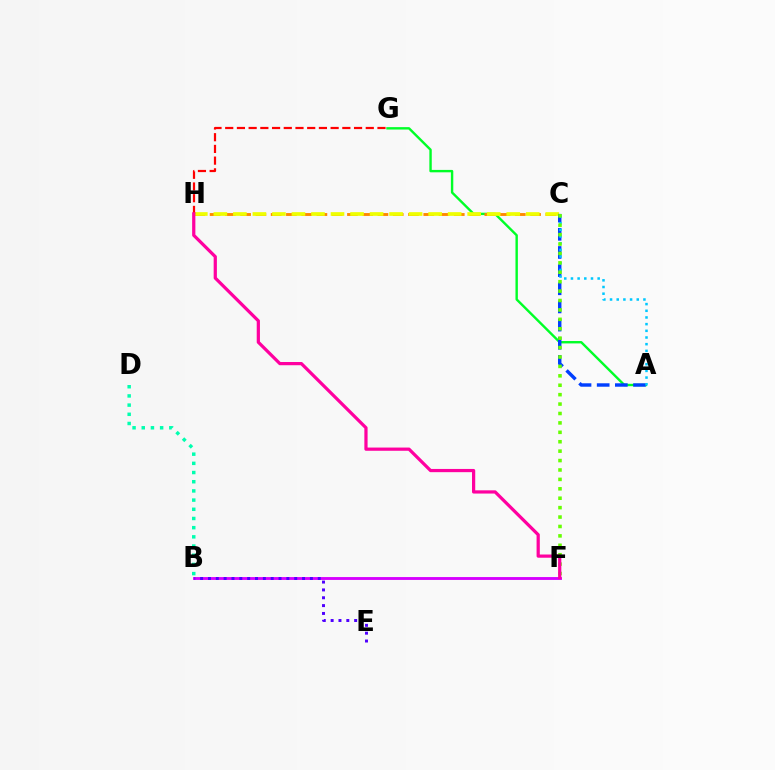{('B', 'F'): [{'color': '#d600ff', 'line_style': 'solid', 'thickness': 2.07}], ('A', 'G'): [{'color': '#00ff27', 'line_style': 'solid', 'thickness': 1.73}], ('C', 'H'): [{'color': '#ff8800', 'line_style': 'dashed', 'thickness': 2.07}, {'color': '#eeff00', 'line_style': 'dashed', 'thickness': 2.65}], ('B', 'E'): [{'color': '#4f00ff', 'line_style': 'dotted', 'thickness': 2.13}], ('A', 'C'): [{'color': '#003fff', 'line_style': 'dashed', 'thickness': 2.47}, {'color': '#00c7ff', 'line_style': 'dotted', 'thickness': 1.81}], ('G', 'H'): [{'color': '#ff0000', 'line_style': 'dashed', 'thickness': 1.59}], ('C', 'F'): [{'color': '#66ff00', 'line_style': 'dotted', 'thickness': 2.56}], ('B', 'D'): [{'color': '#00ffaf', 'line_style': 'dotted', 'thickness': 2.5}], ('F', 'H'): [{'color': '#ff00a0', 'line_style': 'solid', 'thickness': 2.32}]}